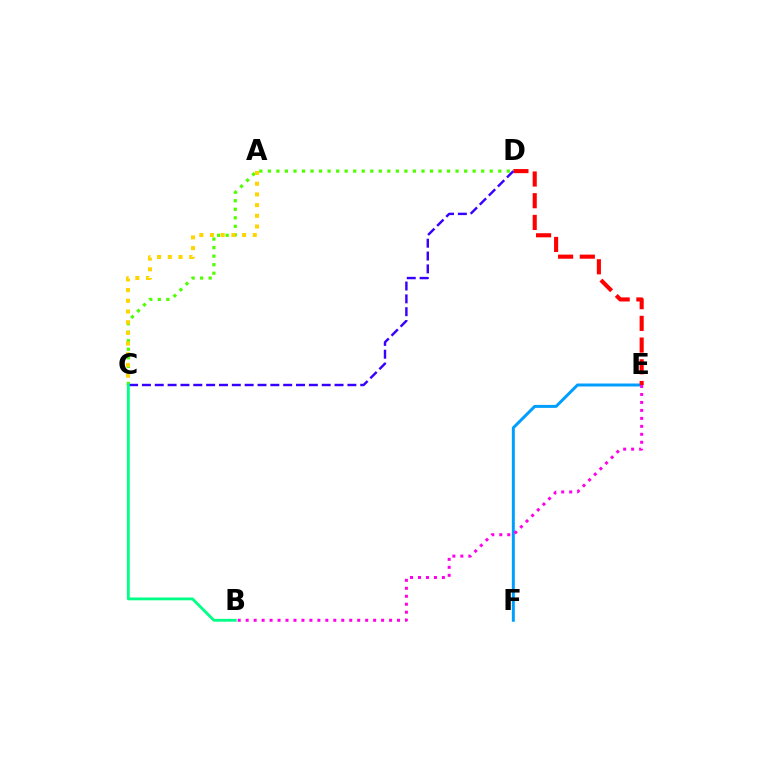{('C', 'D'): [{'color': '#4fff00', 'line_style': 'dotted', 'thickness': 2.32}, {'color': '#3700ff', 'line_style': 'dashed', 'thickness': 1.74}], ('E', 'F'): [{'color': '#009eff', 'line_style': 'solid', 'thickness': 2.14}], ('A', 'C'): [{'color': '#ffd500', 'line_style': 'dotted', 'thickness': 2.91}], ('D', 'E'): [{'color': '#ff0000', 'line_style': 'dashed', 'thickness': 2.95}], ('B', 'E'): [{'color': '#ff00ed', 'line_style': 'dotted', 'thickness': 2.16}], ('B', 'C'): [{'color': '#00ff86', 'line_style': 'solid', 'thickness': 2.03}]}